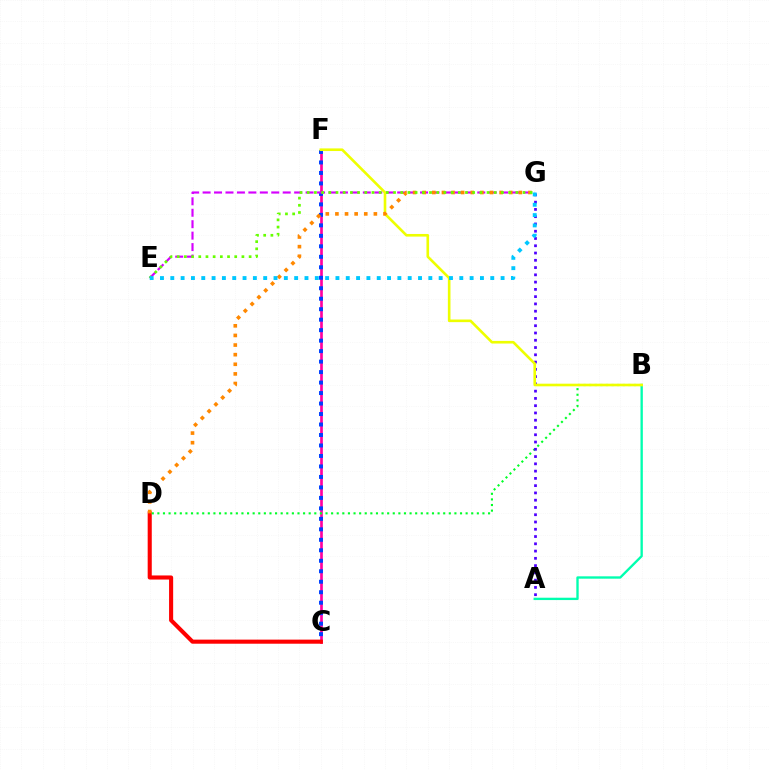{('C', 'F'): [{'color': '#ff00a0', 'line_style': 'solid', 'thickness': 1.93}, {'color': '#003fff', 'line_style': 'dotted', 'thickness': 2.85}], ('C', 'D'): [{'color': '#ff0000', 'line_style': 'solid', 'thickness': 2.95}], ('E', 'G'): [{'color': '#d600ff', 'line_style': 'dashed', 'thickness': 1.55}, {'color': '#66ff00', 'line_style': 'dotted', 'thickness': 1.95}, {'color': '#00c7ff', 'line_style': 'dotted', 'thickness': 2.8}], ('B', 'D'): [{'color': '#00ff27', 'line_style': 'dotted', 'thickness': 1.52}], ('A', 'G'): [{'color': '#4f00ff', 'line_style': 'dotted', 'thickness': 1.98}], ('A', 'B'): [{'color': '#00ffaf', 'line_style': 'solid', 'thickness': 1.69}], ('B', 'F'): [{'color': '#eeff00', 'line_style': 'solid', 'thickness': 1.89}], ('D', 'G'): [{'color': '#ff8800', 'line_style': 'dotted', 'thickness': 2.61}]}